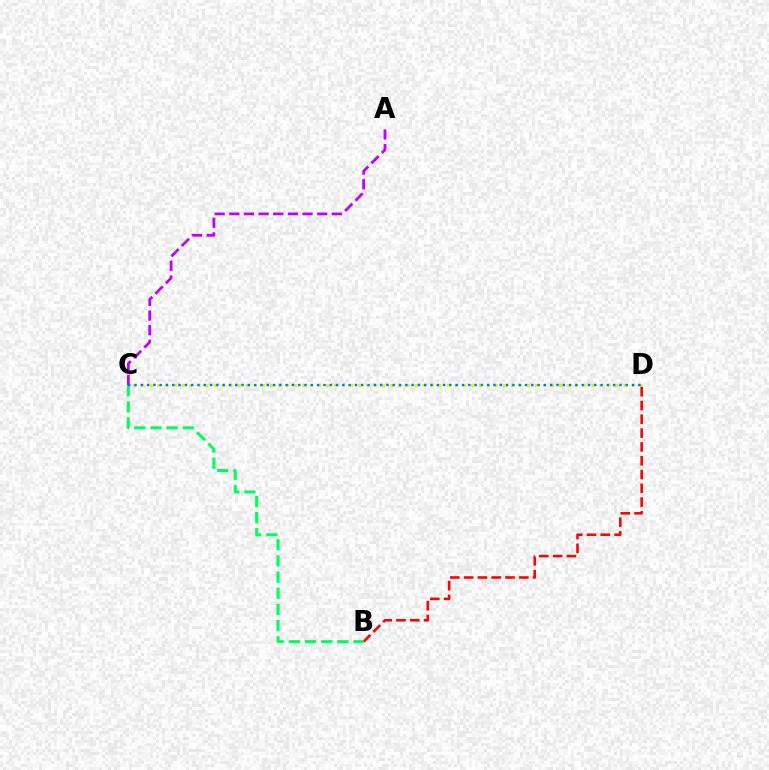{('A', 'C'): [{'color': '#b900ff', 'line_style': 'dashed', 'thickness': 1.99}], ('C', 'D'): [{'color': '#d1ff00', 'line_style': 'dotted', 'thickness': 2.18}, {'color': '#0074ff', 'line_style': 'dotted', 'thickness': 1.71}], ('B', 'D'): [{'color': '#ff0000', 'line_style': 'dashed', 'thickness': 1.88}], ('B', 'C'): [{'color': '#00ff5c', 'line_style': 'dashed', 'thickness': 2.2}]}